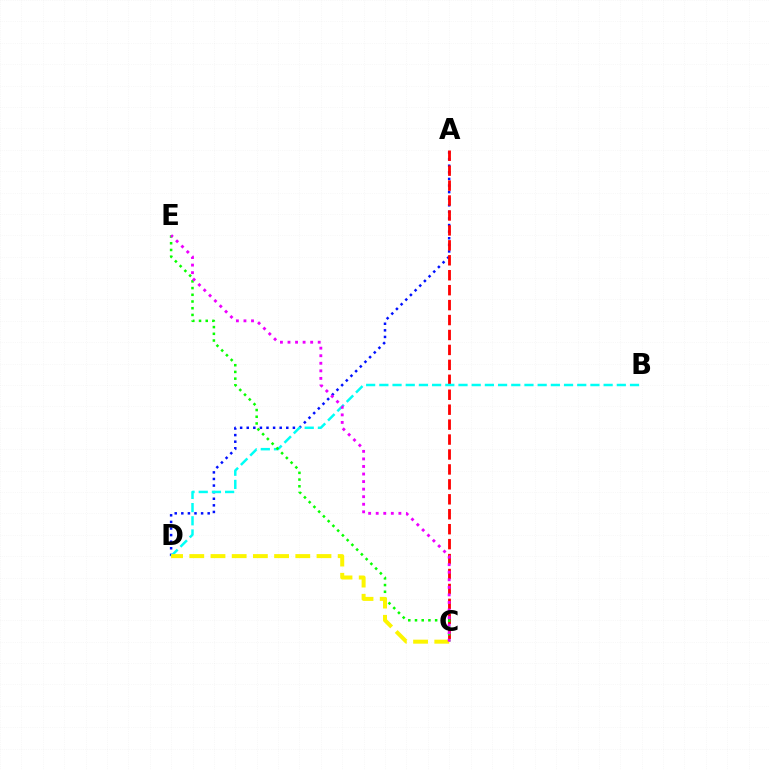{('A', 'D'): [{'color': '#0010ff', 'line_style': 'dotted', 'thickness': 1.79}], ('A', 'C'): [{'color': '#ff0000', 'line_style': 'dashed', 'thickness': 2.03}], ('B', 'D'): [{'color': '#00fff6', 'line_style': 'dashed', 'thickness': 1.79}], ('C', 'E'): [{'color': '#08ff00', 'line_style': 'dotted', 'thickness': 1.82}, {'color': '#ee00ff', 'line_style': 'dotted', 'thickness': 2.05}], ('C', 'D'): [{'color': '#fcf500', 'line_style': 'dashed', 'thickness': 2.88}]}